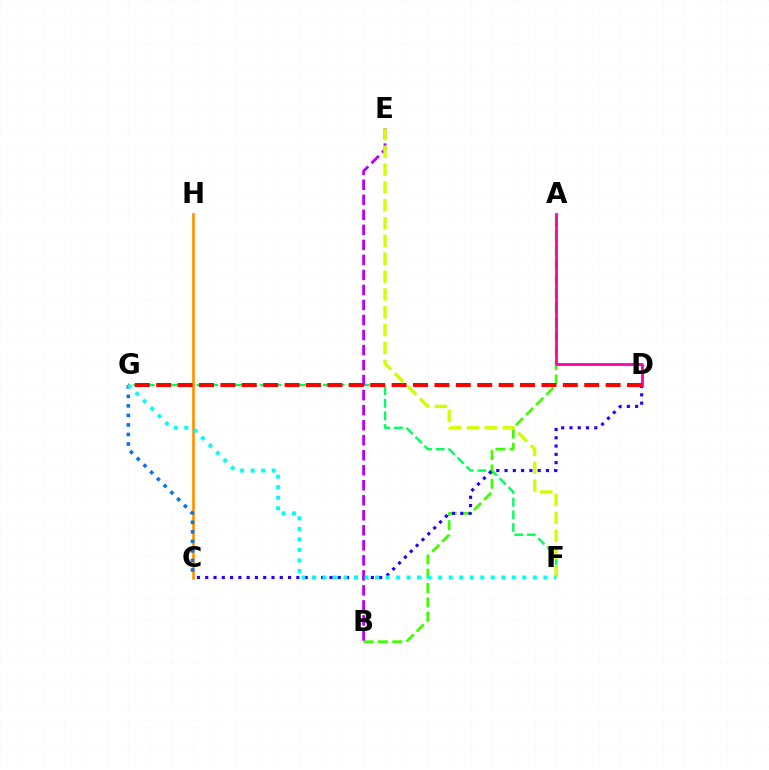{('F', 'G'): [{'color': '#00ff5c', 'line_style': 'dashed', 'thickness': 1.72}, {'color': '#00fff6', 'line_style': 'dotted', 'thickness': 2.86}], ('C', 'H'): [{'color': '#ff9400', 'line_style': 'solid', 'thickness': 1.94}], ('A', 'B'): [{'color': '#3dff00', 'line_style': 'dashed', 'thickness': 1.95}], ('C', 'G'): [{'color': '#0074ff', 'line_style': 'dotted', 'thickness': 2.59}], ('C', 'D'): [{'color': '#2500ff', 'line_style': 'dotted', 'thickness': 2.25}], ('B', 'E'): [{'color': '#b900ff', 'line_style': 'dashed', 'thickness': 2.04}], ('A', 'D'): [{'color': '#ff00ac', 'line_style': 'solid', 'thickness': 2.01}], ('D', 'G'): [{'color': '#ff0000', 'line_style': 'dashed', 'thickness': 2.91}], ('E', 'F'): [{'color': '#d1ff00', 'line_style': 'dashed', 'thickness': 2.42}]}